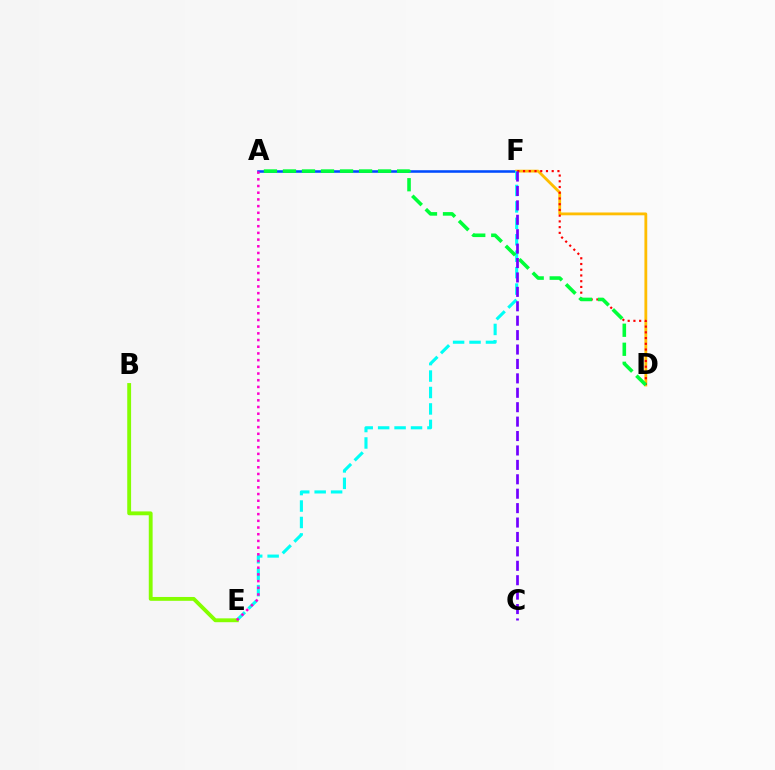{('A', 'F'): [{'color': '#004bff', 'line_style': 'solid', 'thickness': 1.84}], ('D', 'F'): [{'color': '#ffbd00', 'line_style': 'solid', 'thickness': 2.03}, {'color': '#ff0000', 'line_style': 'dotted', 'thickness': 1.56}], ('E', 'F'): [{'color': '#00fff6', 'line_style': 'dashed', 'thickness': 2.23}], ('A', 'D'): [{'color': '#00ff39', 'line_style': 'dashed', 'thickness': 2.58}], ('B', 'E'): [{'color': '#84ff00', 'line_style': 'solid', 'thickness': 2.77}], ('C', 'F'): [{'color': '#7200ff', 'line_style': 'dashed', 'thickness': 1.96}], ('A', 'E'): [{'color': '#ff00cf', 'line_style': 'dotted', 'thickness': 1.82}]}